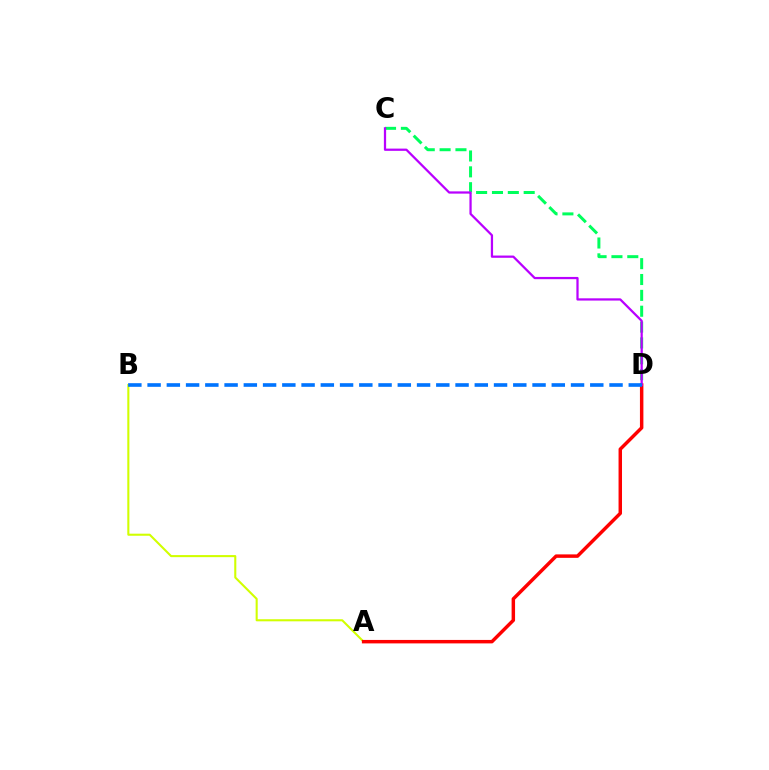{('C', 'D'): [{'color': '#00ff5c', 'line_style': 'dashed', 'thickness': 2.15}, {'color': '#b900ff', 'line_style': 'solid', 'thickness': 1.62}], ('A', 'B'): [{'color': '#d1ff00', 'line_style': 'solid', 'thickness': 1.5}], ('A', 'D'): [{'color': '#ff0000', 'line_style': 'solid', 'thickness': 2.49}], ('B', 'D'): [{'color': '#0074ff', 'line_style': 'dashed', 'thickness': 2.61}]}